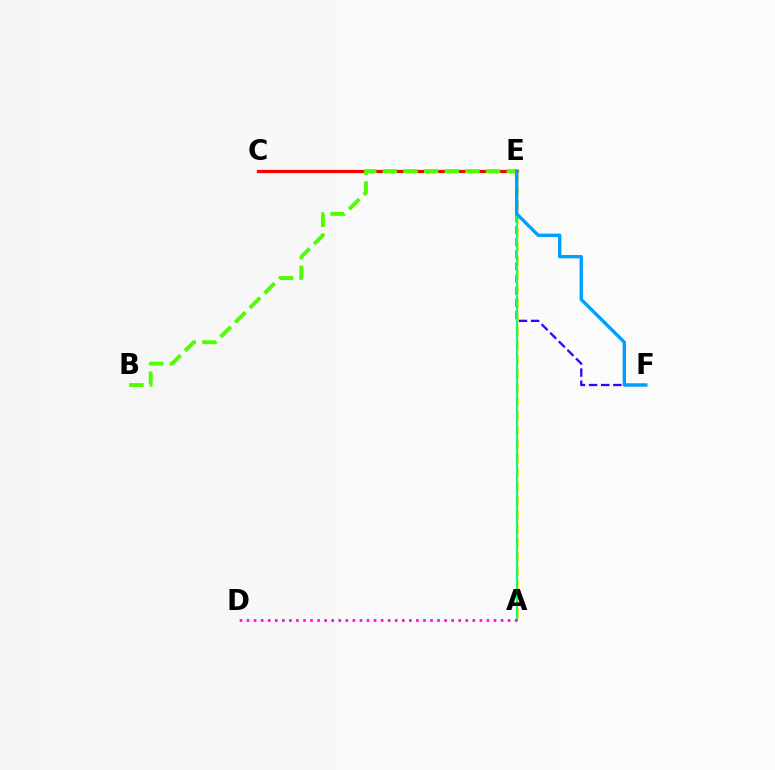{('E', 'F'): [{'color': '#3700ff', 'line_style': 'dashed', 'thickness': 1.65}, {'color': '#009eff', 'line_style': 'solid', 'thickness': 2.41}], ('C', 'E'): [{'color': '#ff0000', 'line_style': 'solid', 'thickness': 2.32}], ('A', 'E'): [{'color': '#ffd500', 'line_style': 'dashed', 'thickness': 1.91}, {'color': '#00ff86', 'line_style': 'solid', 'thickness': 1.5}], ('A', 'D'): [{'color': '#ff00ed', 'line_style': 'dotted', 'thickness': 1.92}], ('B', 'E'): [{'color': '#4fff00', 'line_style': 'dashed', 'thickness': 2.8}]}